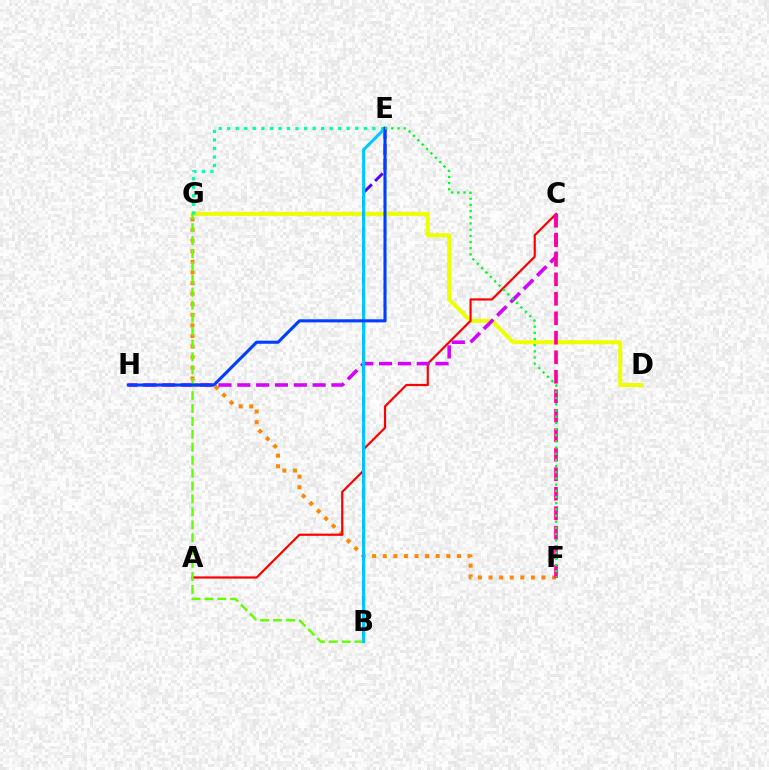{('D', 'G'): [{'color': '#eeff00', 'line_style': 'solid', 'thickness': 2.9}], ('F', 'G'): [{'color': '#ff8800', 'line_style': 'dotted', 'thickness': 2.88}], ('A', 'C'): [{'color': '#ff0000', 'line_style': 'solid', 'thickness': 1.58}], ('C', 'H'): [{'color': '#d600ff', 'line_style': 'dashed', 'thickness': 2.56}], ('B', 'E'): [{'color': '#4f00ff', 'line_style': 'dashed', 'thickness': 2.09}, {'color': '#00c7ff', 'line_style': 'solid', 'thickness': 2.19}], ('C', 'F'): [{'color': '#ff00a0', 'line_style': 'dashed', 'thickness': 2.65}], ('B', 'G'): [{'color': '#66ff00', 'line_style': 'dashed', 'thickness': 1.76}], ('E', 'G'): [{'color': '#00ffaf', 'line_style': 'dotted', 'thickness': 2.32}], ('E', 'H'): [{'color': '#003fff', 'line_style': 'solid', 'thickness': 2.23}], ('E', 'F'): [{'color': '#00ff27', 'line_style': 'dotted', 'thickness': 1.68}]}